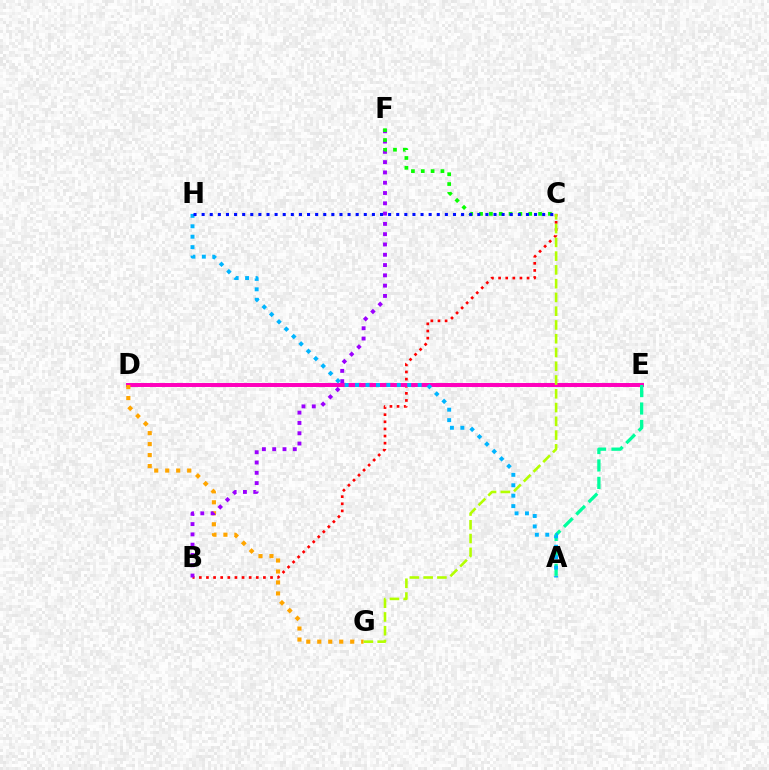{('B', 'C'): [{'color': '#ff0000', 'line_style': 'dotted', 'thickness': 1.93}], ('D', 'E'): [{'color': '#ff00bd', 'line_style': 'solid', 'thickness': 2.86}], ('D', 'G'): [{'color': '#ffa500', 'line_style': 'dotted', 'thickness': 2.98}], ('C', 'G'): [{'color': '#b3ff00', 'line_style': 'dashed', 'thickness': 1.87}], ('B', 'F'): [{'color': '#9b00ff', 'line_style': 'dotted', 'thickness': 2.8}], ('A', 'E'): [{'color': '#00ff9d', 'line_style': 'dashed', 'thickness': 2.37}], ('C', 'F'): [{'color': '#08ff00', 'line_style': 'dotted', 'thickness': 2.67}], ('A', 'H'): [{'color': '#00b5ff', 'line_style': 'dotted', 'thickness': 2.83}], ('C', 'H'): [{'color': '#0010ff', 'line_style': 'dotted', 'thickness': 2.2}]}